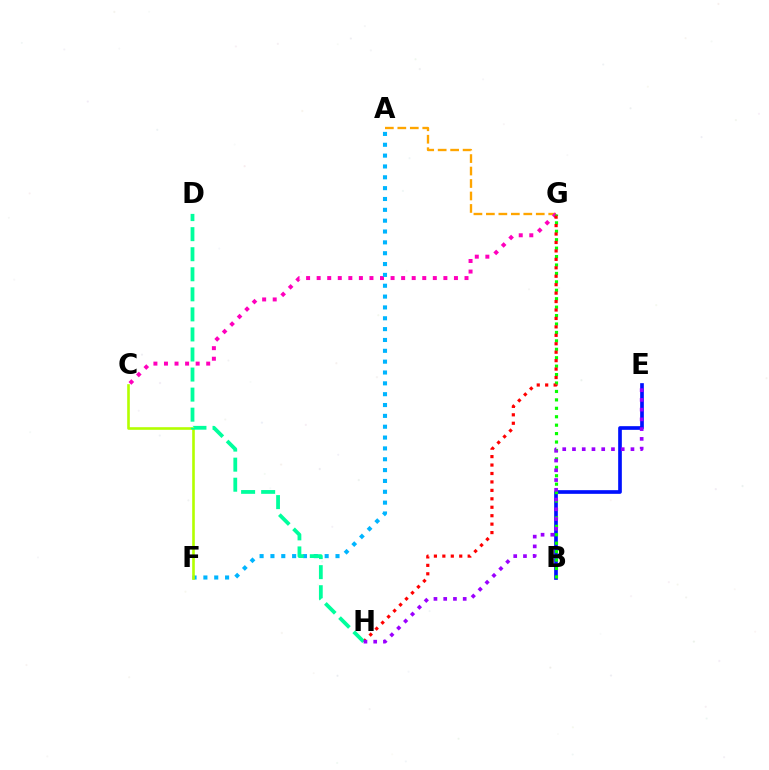{('A', 'G'): [{'color': '#ffa500', 'line_style': 'dashed', 'thickness': 1.69}], ('C', 'G'): [{'color': '#ff00bd', 'line_style': 'dotted', 'thickness': 2.87}], ('B', 'E'): [{'color': '#0010ff', 'line_style': 'solid', 'thickness': 2.64}], ('B', 'G'): [{'color': '#08ff00', 'line_style': 'dotted', 'thickness': 2.29}], ('G', 'H'): [{'color': '#ff0000', 'line_style': 'dotted', 'thickness': 2.29}], ('A', 'F'): [{'color': '#00b5ff', 'line_style': 'dotted', 'thickness': 2.95}], ('C', 'F'): [{'color': '#b3ff00', 'line_style': 'solid', 'thickness': 1.89}], ('D', 'H'): [{'color': '#00ff9d', 'line_style': 'dashed', 'thickness': 2.72}], ('E', 'H'): [{'color': '#9b00ff', 'line_style': 'dotted', 'thickness': 2.65}]}